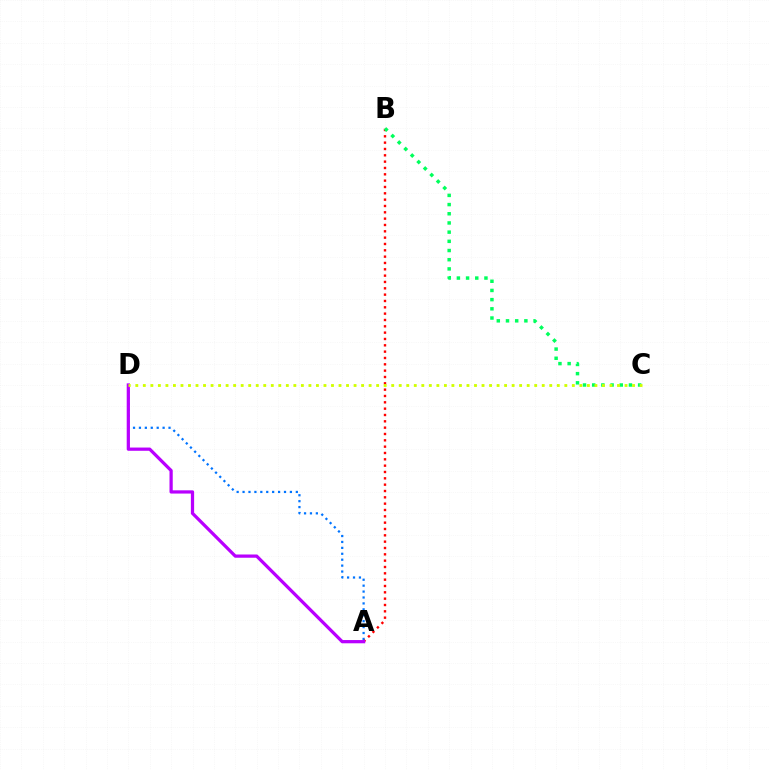{('A', 'D'): [{'color': '#0074ff', 'line_style': 'dotted', 'thickness': 1.61}, {'color': '#b900ff', 'line_style': 'solid', 'thickness': 2.33}], ('A', 'B'): [{'color': '#ff0000', 'line_style': 'dotted', 'thickness': 1.72}], ('B', 'C'): [{'color': '#00ff5c', 'line_style': 'dotted', 'thickness': 2.5}], ('C', 'D'): [{'color': '#d1ff00', 'line_style': 'dotted', 'thickness': 2.04}]}